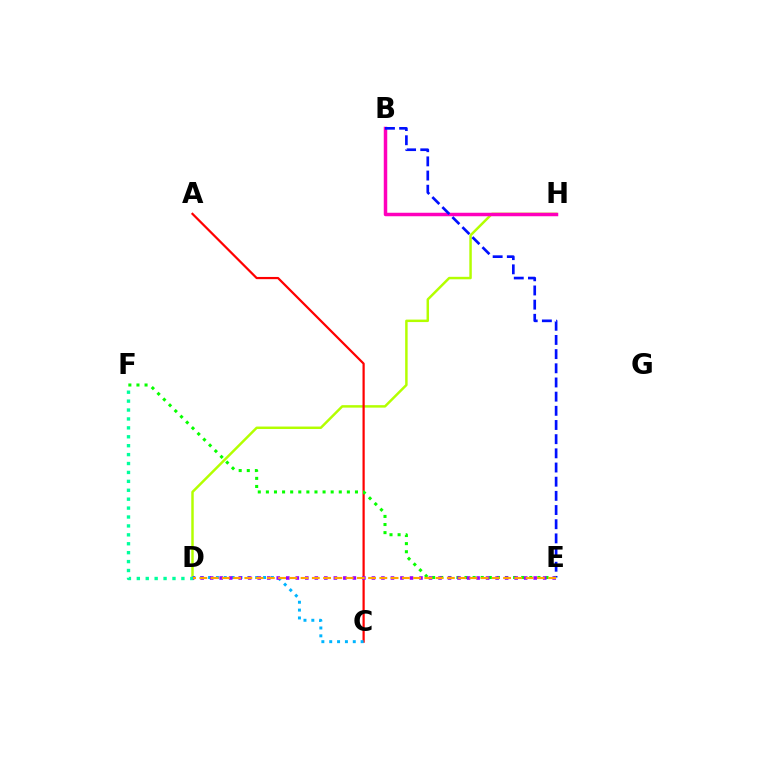{('D', 'H'): [{'color': '#b3ff00', 'line_style': 'solid', 'thickness': 1.78}], ('D', 'F'): [{'color': '#00ff9d', 'line_style': 'dotted', 'thickness': 2.42}], ('A', 'C'): [{'color': '#ff0000', 'line_style': 'solid', 'thickness': 1.6}], ('B', 'H'): [{'color': '#ff00bd', 'line_style': 'solid', 'thickness': 2.51}], ('C', 'D'): [{'color': '#00b5ff', 'line_style': 'dotted', 'thickness': 2.13}], ('B', 'E'): [{'color': '#0010ff', 'line_style': 'dashed', 'thickness': 1.93}], ('E', 'F'): [{'color': '#08ff00', 'line_style': 'dotted', 'thickness': 2.2}], ('D', 'E'): [{'color': '#9b00ff', 'line_style': 'dotted', 'thickness': 2.59}, {'color': '#ffa500', 'line_style': 'dashed', 'thickness': 1.53}]}